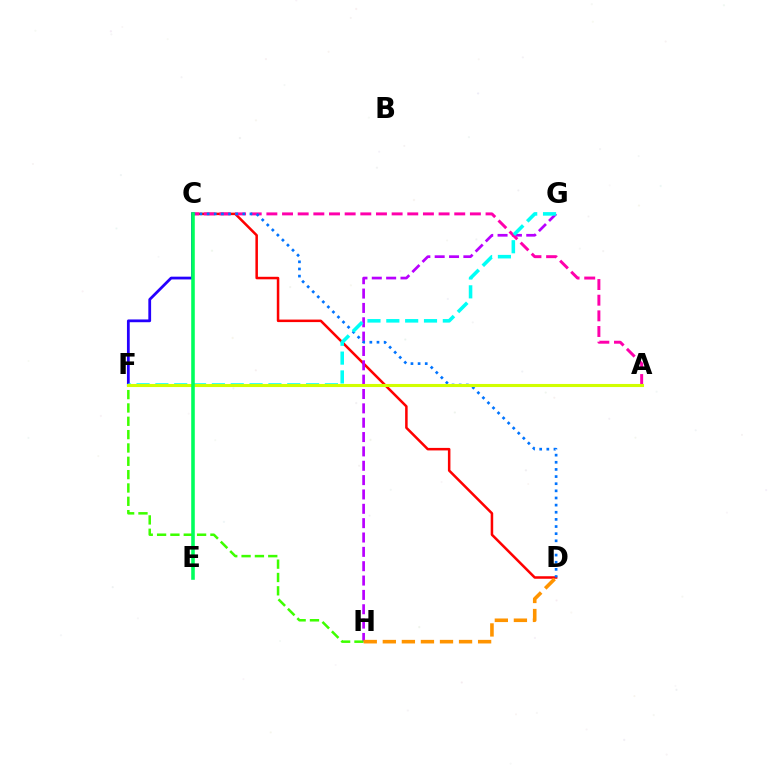{('C', 'D'): [{'color': '#ff0000', 'line_style': 'solid', 'thickness': 1.82}, {'color': '#0074ff', 'line_style': 'dotted', 'thickness': 1.94}], ('G', 'H'): [{'color': '#b900ff', 'line_style': 'dashed', 'thickness': 1.95}], ('C', 'F'): [{'color': '#2500ff', 'line_style': 'solid', 'thickness': 2.0}], ('A', 'C'): [{'color': '#ff00ac', 'line_style': 'dashed', 'thickness': 2.13}], ('F', 'G'): [{'color': '#00fff6', 'line_style': 'dashed', 'thickness': 2.56}], ('F', 'H'): [{'color': '#3dff00', 'line_style': 'dashed', 'thickness': 1.81}], ('A', 'F'): [{'color': '#d1ff00', 'line_style': 'solid', 'thickness': 2.22}], ('C', 'E'): [{'color': '#00ff5c', 'line_style': 'solid', 'thickness': 2.57}], ('D', 'H'): [{'color': '#ff9400', 'line_style': 'dashed', 'thickness': 2.59}]}